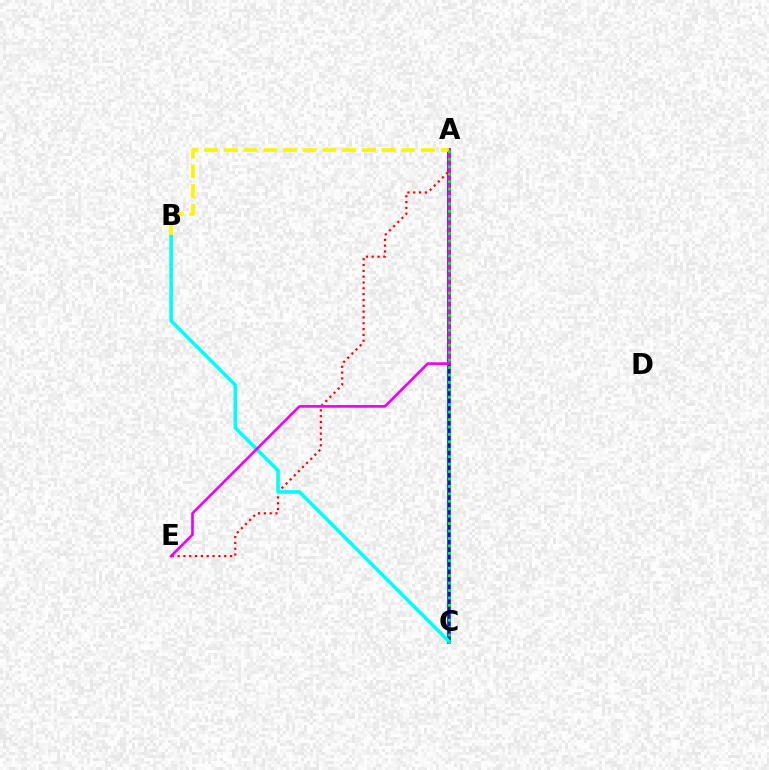{('A', 'C'): [{'color': '#0010ff', 'line_style': 'solid', 'thickness': 2.57}, {'color': '#08ff00', 'line_style': 'dotted', 'thickness': 2.02}], ('A', 'E'): [{'color': '#ff0000', 'line_style': 'dotted', 'thickness': 1.58}, {'color': '#ee00ff', 'line_style': 'solid', 'thickness': 1.93}], ('B', 'C'): [{'color': '#00fff6', 'line_style': 'solid', 'thickness': 2.58}], ('A', 'B'): [{'color': '#fcf500', 'line_style': 'dashed', 'thickness': 2.68}]}